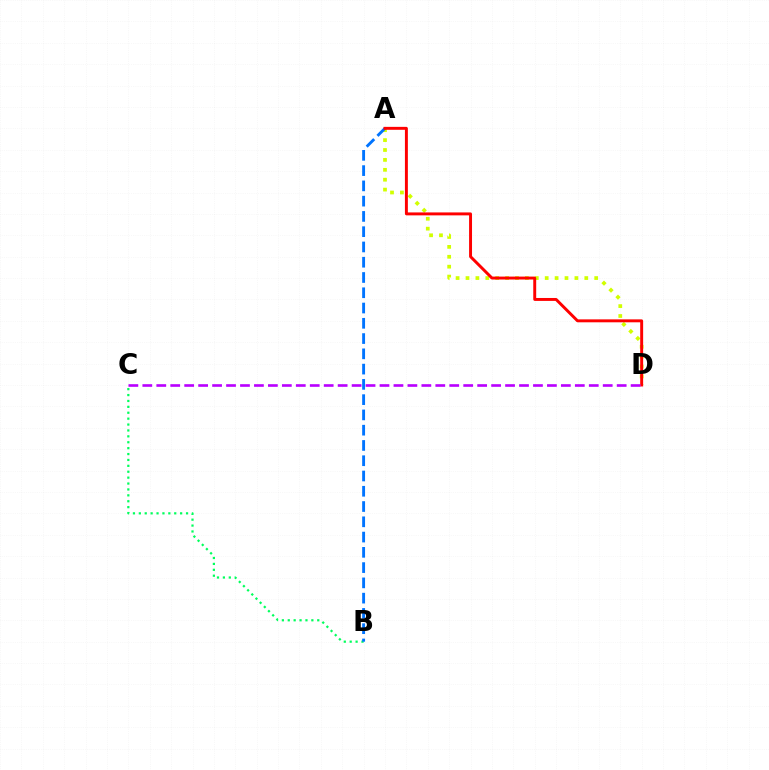{('B', 'C'): [{'color': '#00ff5c', 'line_style': 'dotted', 'thickness': 1.6}], ('A', 'D'): [{'color': '#d1ff00', 'line_style': 'dotted', 'thickness': 2.69}, {'color': '#ff0000', 'line_style': 'solid', 'thickness': 2.11}], ('A', 'B'): [{'color': '#0074ff', 'line_style': 'dashed', 'thickness': 2.07}], ('C', 'D'): [{'color': '#b900ff', 'line_style': 'dashed', 'thickness': 1.9}]}